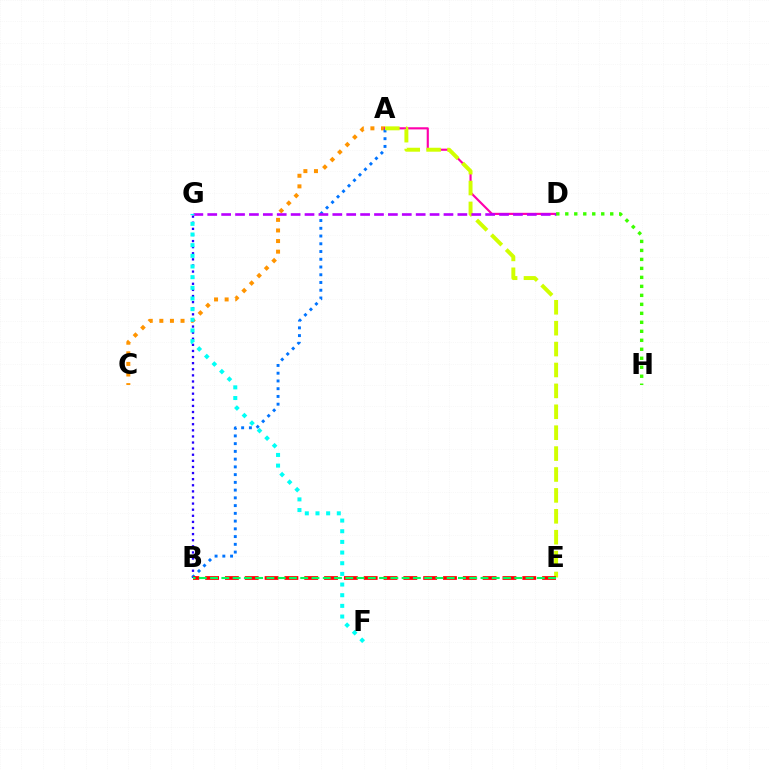{('A', 'C'): [{'color': '#ff9400', 'line_style': 'dotted', 'thickness': 2.88}], ('B', 'G'): [{'color': '#2500ff', 'line_style': 'dotted', 'thickness': 1.66}], ('A', 'D'): [{'color': '#ff00ac', 'line_style': 'solid', 'thickness': 1.55}], ('A', 'B'): [{'color': '#0074ff', 'line_style': 'dotted', 'thickness': 2.1}], ('A', 'E'): [{'color': '#d1ff00', 'line_style': 'dashed', 'thickness': 2.84}], ('B', 'E'): [{'color': '#ff0000', 'line_style': 'dashed', 'thickness': 2.69}, {'color': '#00ff5c', 'line_style': 'dashed', 'thickness': 1.53}], ('D', 'G'): [{'color': '#b900ff', 'line_style': 'dashed', 'thickness': 1.89}], ('D', 'H'): [{'color': '#3dff00', 'line_style': 'dotted', 'thickness': 2.44}], ('F', 'G'): [{'color': '#00fff6', 'line_style': 'dotted', 'thickness': 2.9}]}